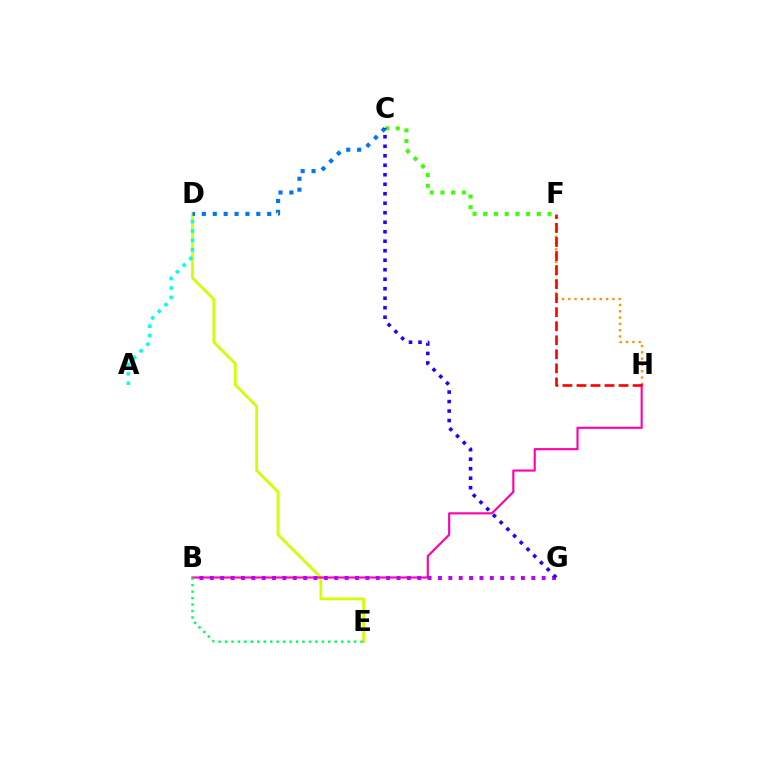{('D', 'E'): [{'color': '#d1ff00', 'line_style': 'solid', 'thickness': 1.99}], ('F', 'H'): [{'color': '#ff9400', 'line_style': 'dotted', 'thickness': 1.71}, {'color': '#ff0000', 'line_style': 'dashed', 'thickness': 1.91}], ('B', 'H'): [{'color': '#ff00ac', 'line_style': 'solid', 'thickness': 1.54}], ('C', 'F'): [{'color': '#3dff00', 'line_style': 'dotted', 'thickness': 2.91}], ('B', 'E'): [{'color': '#00ff5c', 'line_style': 'dotted', 'thickness': 1.75}], ('B', 'G'): [{'color': '#b900ff', 'line_style': 'dotted', 'thickness': 2.82}], ('A', 'D'): [{'color': '#00fff6', 'line_style': 'dotted', 'thickness': 2.56}], ('C', 'D'): [{'color': '#0074ff', 'line_style': 'dotted', 'thickness': 2.96}], ('C', 'G'): [{'color': '#2500ff', 'line_style': 'dotted', 'thickness': 2.58}]}